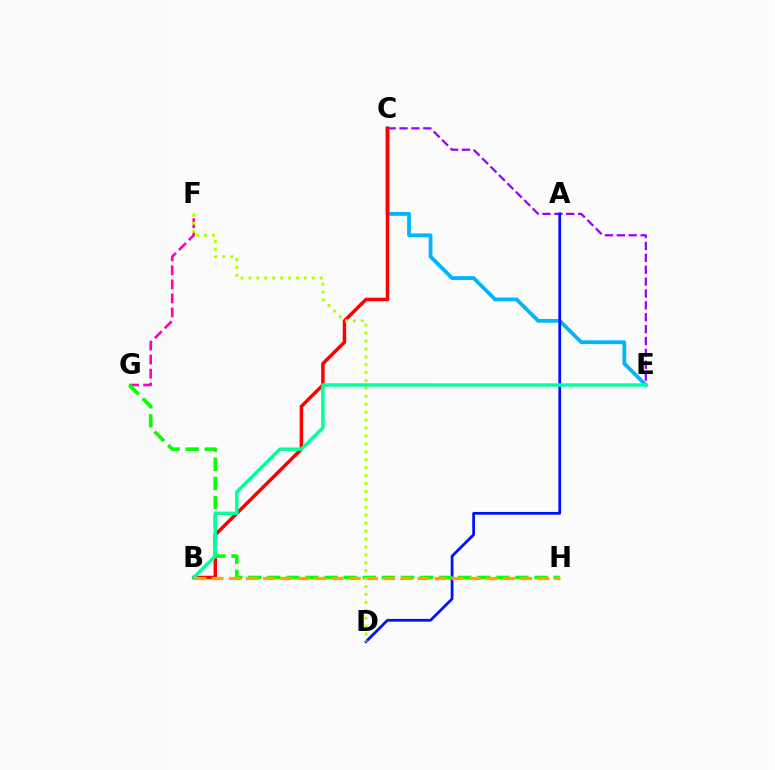{('C', 'E'): [{'color': '#9b00ff', 'line_style': 'dashed', 'thickness': 1.61}, {'color': '#00b5ff', 'line_style': 'solid', 'thickness': 2.73}], ('B', 'C'): [{'color': '#ff0000', 'line_style': 'solid', 'thickness': 2.5}], ('A', 'D'): [{'color': '#0010ff', 'line_style': 'solid', 'thickness': 1.98}], ('F', 'G'): [{'color': '#ff00bd', 'line_style': 'dashed', 'thickness': 1.9}], ('G', 'H'): [{'color': '#08ff00', 'line_style': 'dashed', 'thickness': 2.59}], ('B', 'E'): [{'color': '#00ff9d', 'line_style': 'solid', 'thickness': 2.47}], ('B', 'H'): [{'color': '#ffa500', 'line_style': 'dashed', 'thickness': 2.33}], ('D', 'F'): [{'color': '#b3ff00', 'line_style': 'dotted', 'thickness': 2.15}]}